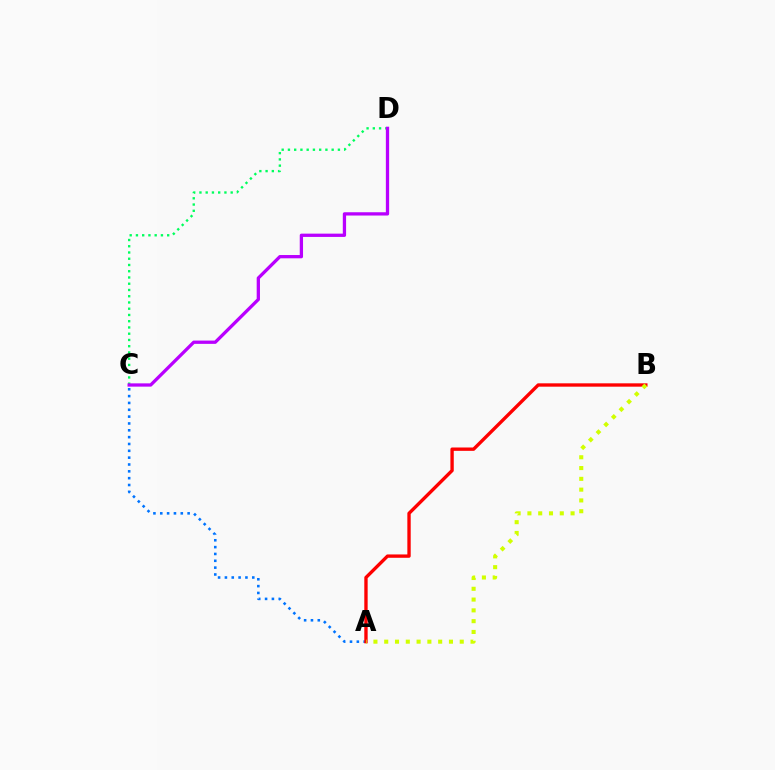{('A', 'C'): [{'color': '#0074ff', 'line_style': 'dotted', 'thickness': 1.86}], ('C', 'D'): [{'color': '#00ff5c', 'line_style': 'dotted', 'thickness': 1.7}, {'color': '#b900ff', 'line_style': 'solid', 'thickness': 2.36}], ('A', 'B'): [{'color': '#ff0000', 'line_style': 'solid', 'thickness': 2.41}, {'color': '#d1ff00', 'line_style': 'dotted', 'thickness': 2.93}]}